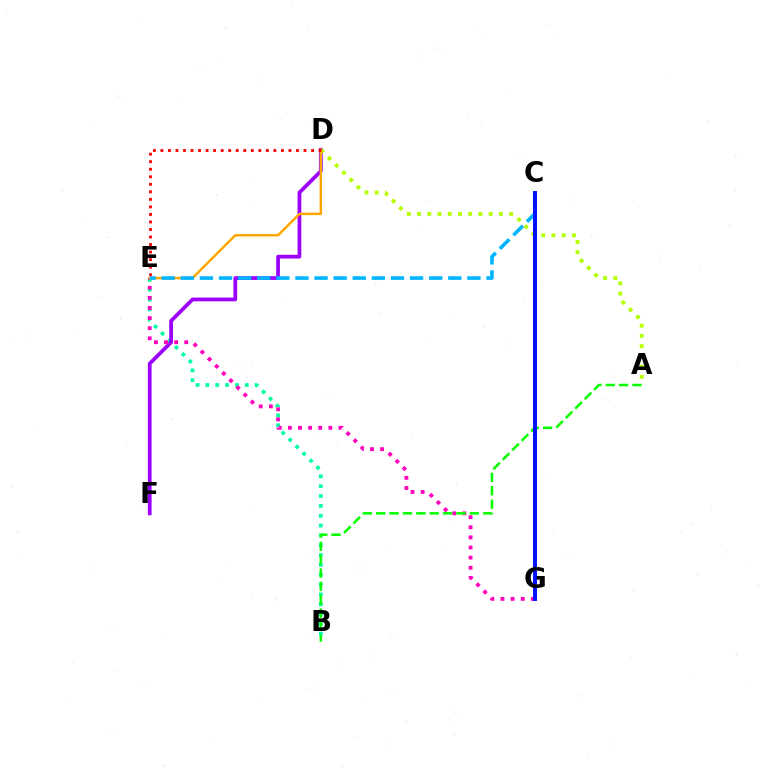{('B', 'E'): [{'color': '#00ff9d', 'line_style': 'dotted', 'thickness': 2.67}], ('D', 'F'): [{'color': '#9b00ff', 'line_style': 'solid', 'thickness': 2.7}], ('E', 'G'): [{'color': '#ff00bd', 'line_style': 'dotted', 'thickness': 2.75}], ('A', 'D'): [{'color': '#b3ff00', 'line_style': 'dotted', 'thickness': 2.78}], ('A', 'B'): [{'color': '#08ff00', 'line_style': 'dashed', 'thickness': 1.82}], ('D', 'E'): [{'color': '#ffa500', 'line_style': 'solid', 'thickness': 1.76}, {'color': '#ff0000', 'line_style': 'dotted', 'thickness': 2.05}], ('C', 'E'): [{'color': '#00b5ff', 'line_style': 'dashed', 'thickness': 2.6}], ('C', 'G'): [{'color': '#0010ff', 'line_style': 'solid', 'thickness': 2.85}]}